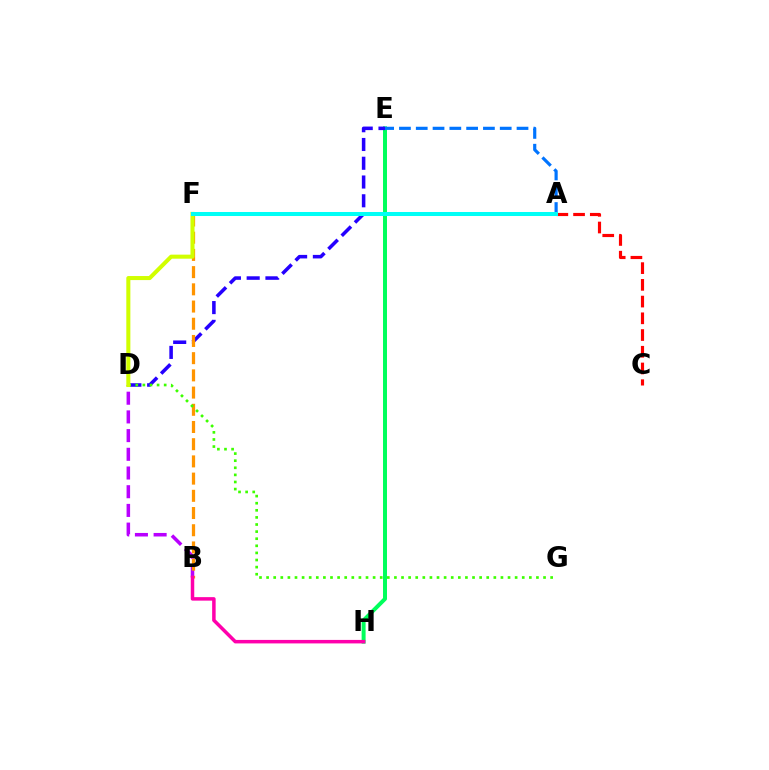{('A', 'C'): [{'color': '#ff0000', 'line_style': 'dashed', 'thickness': 2.27}], ('E', 'H'): [{'color': '#00ff5c', 'line_style': 'solid', 'thickness': 2.86}], ('D', 'E'): [{'color': '#2500ff', 'line_style': 'dashed', 'thickness': 2.55}], ('B', 'D'): [{'color': '#b900ff', 'line_style': 'dashed', 'thickness': 2.54}], ('B', 'F'): [{'color': '#ff9400', 'line_style': 'dashed', 'thickness': 2.34}], ('D', 'G'): [{'color': '#3dff00', 'line_style': 'dotted', 'thickness': 1.93}], ('D', 'F'): [{'color': '#d1ff00', 'line_style': 'solid', 'thickness': 2.92}], ('A', 'E'): [{'color': '#0074ff', 'line_style': 'dashed', 'thickness': 2.28}], ('B', 'H'): [{'color': '#ff00ac', 'line_style': 'solid', 'thickness': 2.52}], ('A', 'F'): [{'color': '#00fff6', 'line_style': 'solid', 'thickness': 2.89}]}